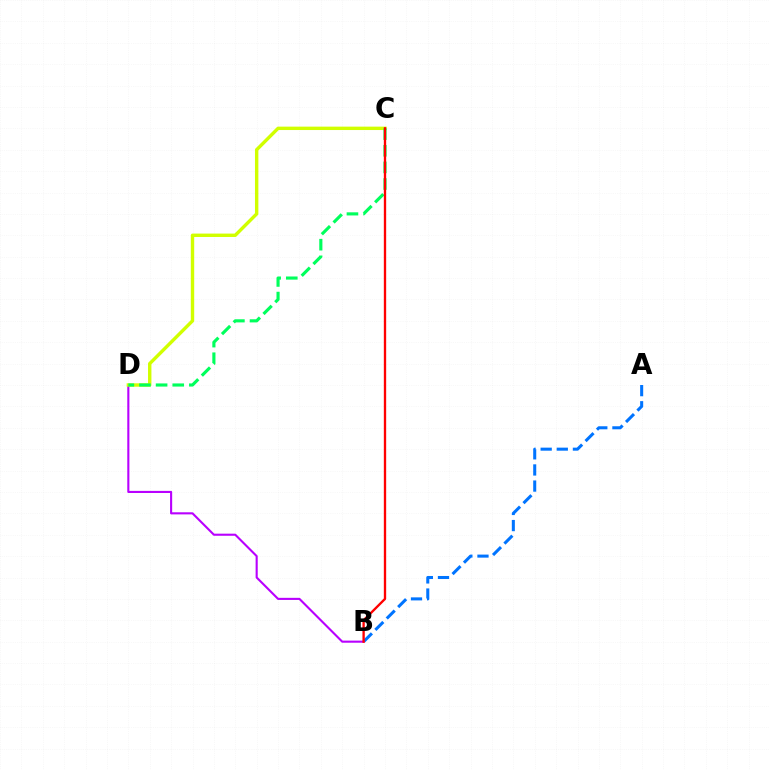{('B', 'D'): [{'color': '#b900ff', 'line_style': 'solid', 'thickness': 1.52}], ('C', 'D'): [{'color': '#d1ff00', 'line_style': 'solid', 'thickness': 2.45}, {'color': '#00ff5c', 'line_style': 'dashed', 'thickness': 2.26}], ('A', 'B'): [{'color': '#0074ff', 'line_style': 'dashed', 'thickness': 2.19}], ('B', 'C'): [{'color': '#ff0000', 'line_style': 'solid', 'thickness': 1.68}]}